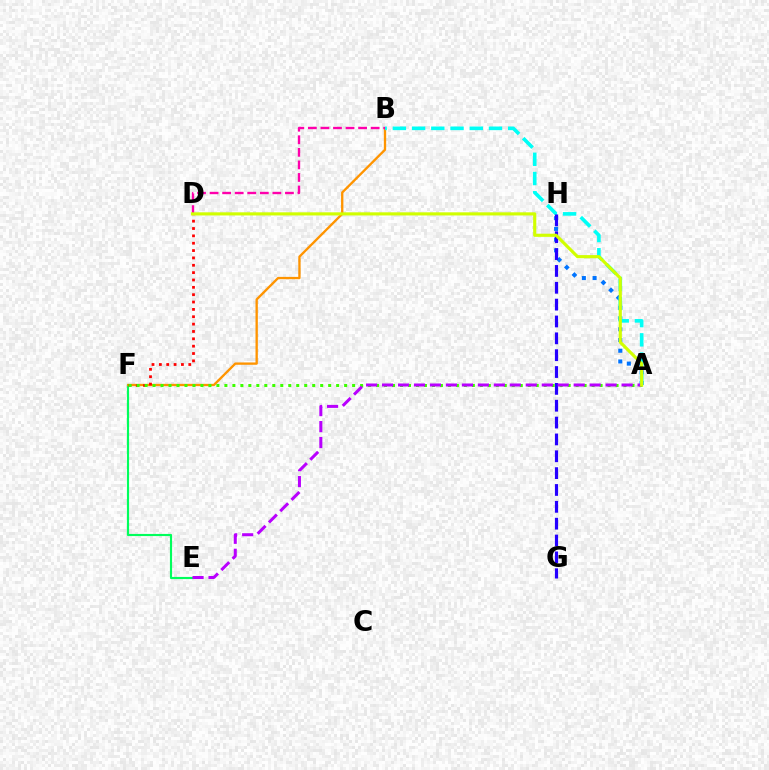{('A', 'H'): [{'color': '#0074ff', 'line_style': 'dotted', 'thickness': 2.91}], ('E', 'F'): [{'color': '#00ff5c', 'line_style': 'solid', 'thickness': 1.55}], ('B', 'F'): [{'color': '#ff9400', 'line_style': 'solid', 'thickness': 1.68}], ('D', 'F'): [{'color': '#ff0000', 'line_style': 'dotted', 'thickness': 2.0}], ('A', 'B'): [{'color': '#00fff6', 'line_style': 'dashed', 'thickness': 2.61}], ('A', 'F'): [{'color': '#3dff00', 'line_style': 'dotted', 'thickness': 2.17}], ('B', 'D'): [{'color': '#ff00ac', 'line_style': 'dashed', 'thickness': 1.71}], ('G', 'H'): [{'color': '#2500ff', 'line_style': 'dashed', 'thickness': 2.29}], ('A', 'E'): [{'color': '#b900ff', 'line_style': 'dashed', 'thickness': 2.17}], ('A', 'D'): [{'color': '#d1ff00', 'line_style': 'solid', 'thickness': 2.26}]}